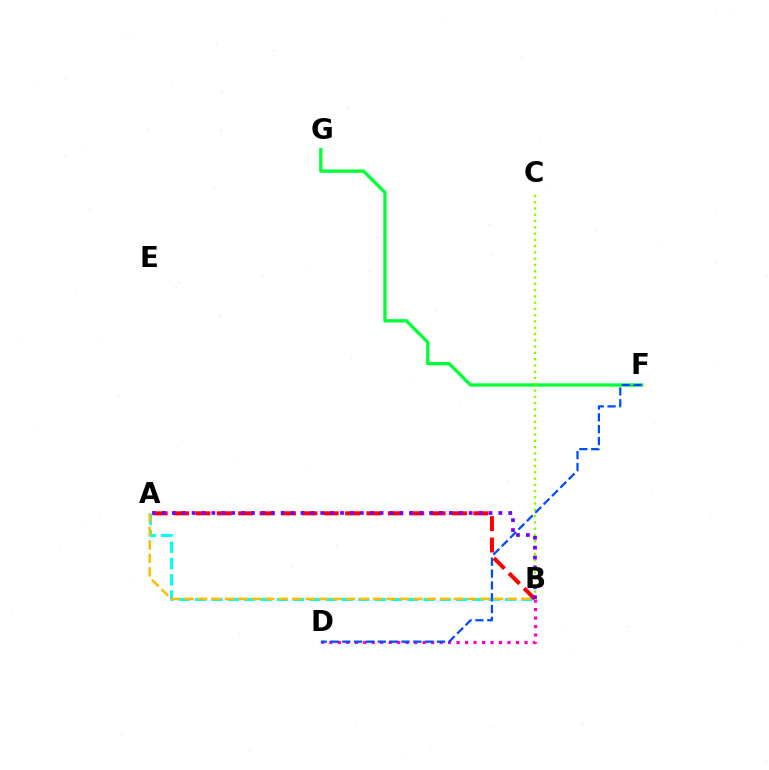{('B', 'D'): [{'color': '#ff00cf', 'line_style': 'dotted', 'thickness': 2.31}], ('A', 'B'): [{'color': '#00fff6', 'line_style': 'dashed', 'thickness': 2.22}, {'color': '#ff0000', 'line_style': 'dashed', 'thickness': 2.9}, {'color': '#ffbd00', 'line_style': 'dashed', 'thickness': 1.83}, {'color': '#7200ff', 'line_style': 'dotted', 'thickness': 2.69}], ('F', 'G'): [{'color': '#00ff39', 'line_style': 'solid', 'thickness': 2.4}], ('B', 'C'): [{'color': '#84ff00', 'line_style': 'dotted', 'thickness': 1.71}], ('D', 'F'): [{'color': '#004bff', 'line_style': 'dashed', 'thickness': 1.61}]}